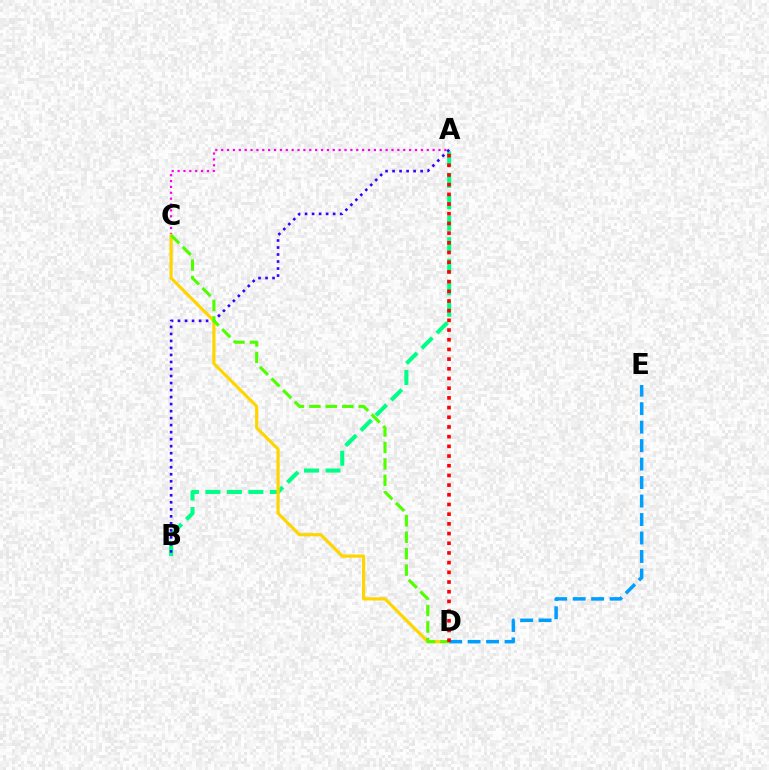{('A', 'B'): [{'color': '#00ff86', 'line_style': 'dashed', 'thickness': 2.92}, {'color': '#3700ff', 'line_style': 'dotted', 'thickness': 1.91}], ('A', 'C'): [{'color': '#ff00ed', 'line_style': 'dotted', 'thickness': 1.6}], ('C', 'D'): [{'color': '#ffd500', 'line_style': 'solid', 'thickness': 2.28}, {'color': '#4fff00', 'line_style': 'dashed', 'thickness': 2.23}], ('D', 'E'): [{'color': '#009eff', 'line_style': 'dashed', 'thickness': 2.51}], ('A', 'D'): [{'color': '#ff0000', 'line_style': 'dotted', 'thickness': 2.63}]}